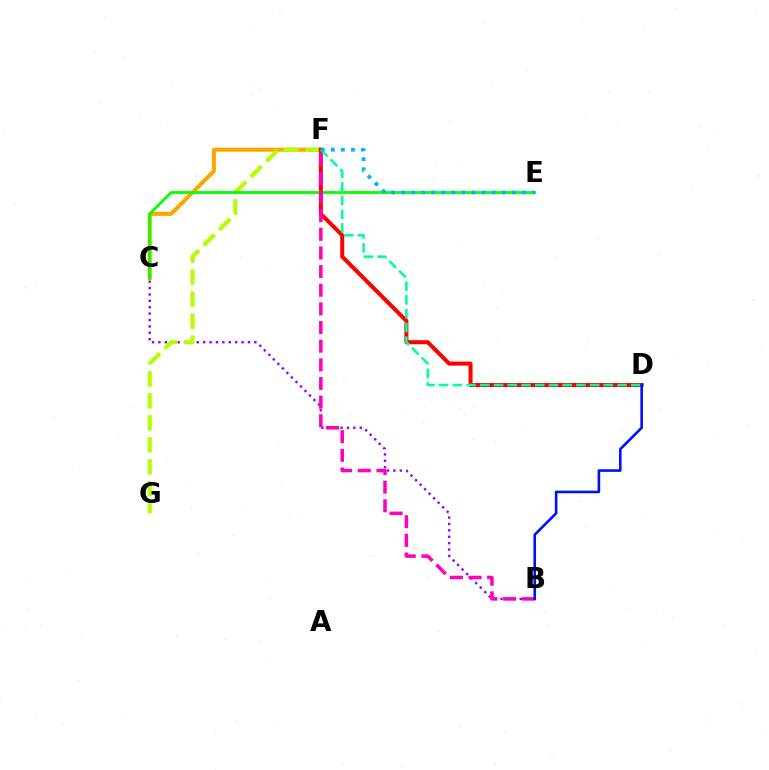{('B', 'C'): [{'color': '#9b00ff', 'line_style': 'dotted', 'thickness': 1.74}], ('C', 'F'): [{'color': '#ffa500', 'line_style': 'solid', 'thickness': 2.89}], ('F', 'G'): [{'color': '#b3ff00', 'line_style': 'dashed', 'thickness': 2.99}], ('C', 'E'): [{'color': '#08ff00', 'line_style': 'solid', 'thickness': 2.02}], ('D', 'F'): [{'color': '#ff0000', 'line_style': 'solid', 'thickness': 2.89}, {'color': '#00ff9d', 'line_style': 'dashed', 'thickness': 1.86}], ('B', 'F'): [{'color': '#ff00bd', 'line_style': 'dashed', 'thickness': 2.53}], ('B', 'D'): [{'color': '#0010ff', 'line_style': 'solid', 'thickness': 1.89}], ('E', 'F'): [{'color': '#00b5ff', 'line_style': 'dotted', 'thickness': 2.73}]}